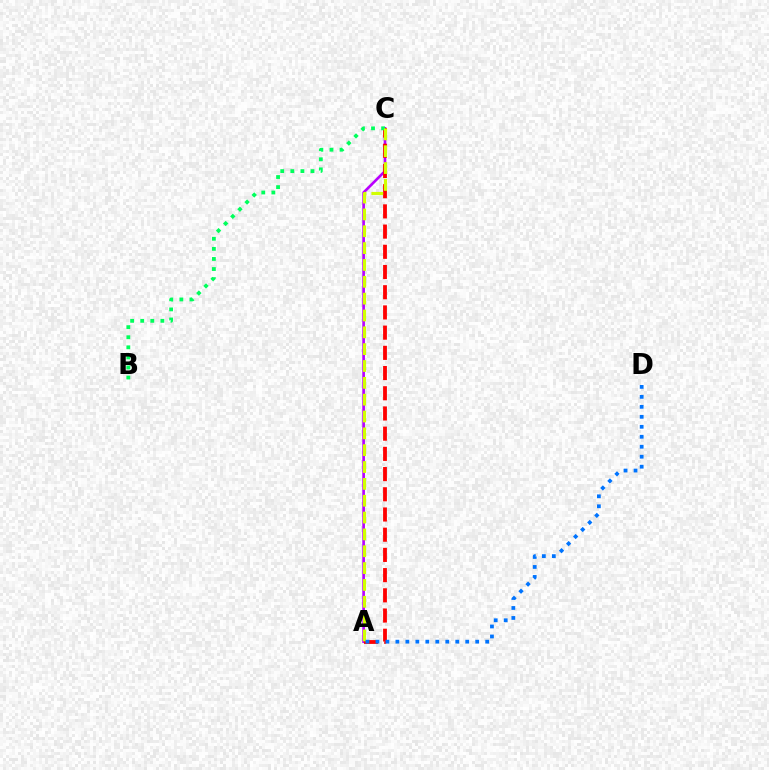{('A', 'C'): [{'color': '#b900ff', 'line_style': 'solid', 'thickness': 1.91}, {'color': '#ff0000', 'line_style': 'dashed', 'thickness': 2.75}, {'color': '#d1ff00', 'line_style': 'dashed', 'thickness': 2.29}], ('B', 'C'): [{'color': '#00ff5c', 'line_style': 'dotted', 'thickness': 2.74}], ('A', 'D'): [{'color': '#0074ff', 'line_style': 'dotted', 'thickness': 2.71}]}